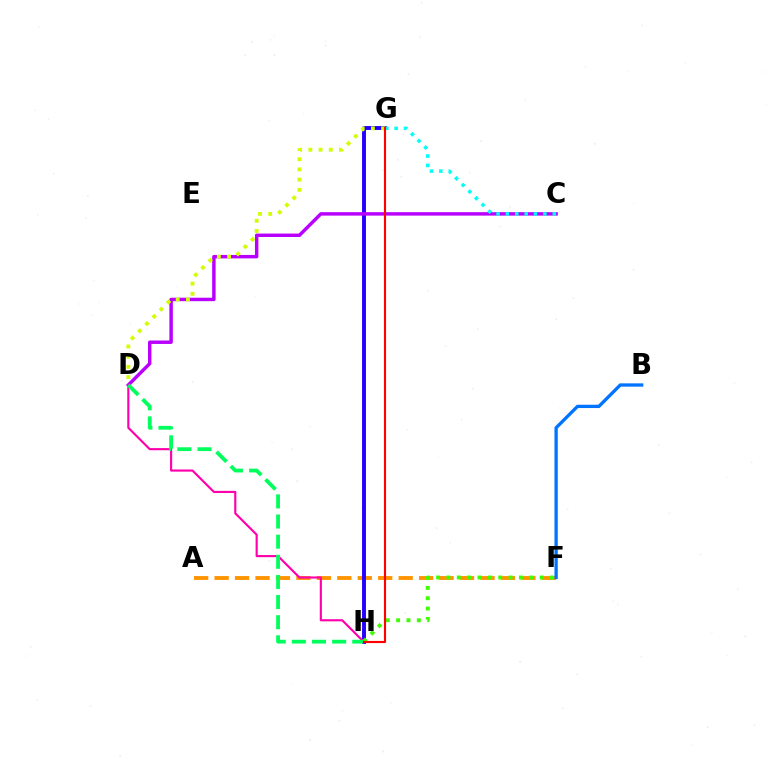{('A', 'F'): [{'color': '#ff9400', 'line_style': 'dashed', 'thickness': 2.78}], ('G', 'H'): [{'color': '#2500ff', 'line_style': 'solid', 'thickness': 2.81}, {'color': '#ff0000', 'line_style': 'solid', 'thickness': 1.54}], ('C', 'D'): [{'color': '#b900ff', 'line_style': 'solid', 'thickness': 2.48}], ('D', 'G'): [{'color': '#d1ff00', 'line_style': 'dotted', 'thickness': 2.77}], ('C', 'G'): [{'color': '#00fff6', 'line_style': 'dotted', 'thickness': 2.55}], ('F', 'H'): [{'color': '#3dff00', 'line_style': 'dotted', 'thickness': 2.81}], ('D', 'H'): [{'color': '#ff00ac', 'line_style': 'solid', 'thickness': 1.54}, {'color': '#00ff5c', 'line_style': 'dashed', 'thickness': 2.74}], ('B', 'F'): [{'color': '#0074ff', 'line_style': 'solid', 'thickness': 2.38}]}